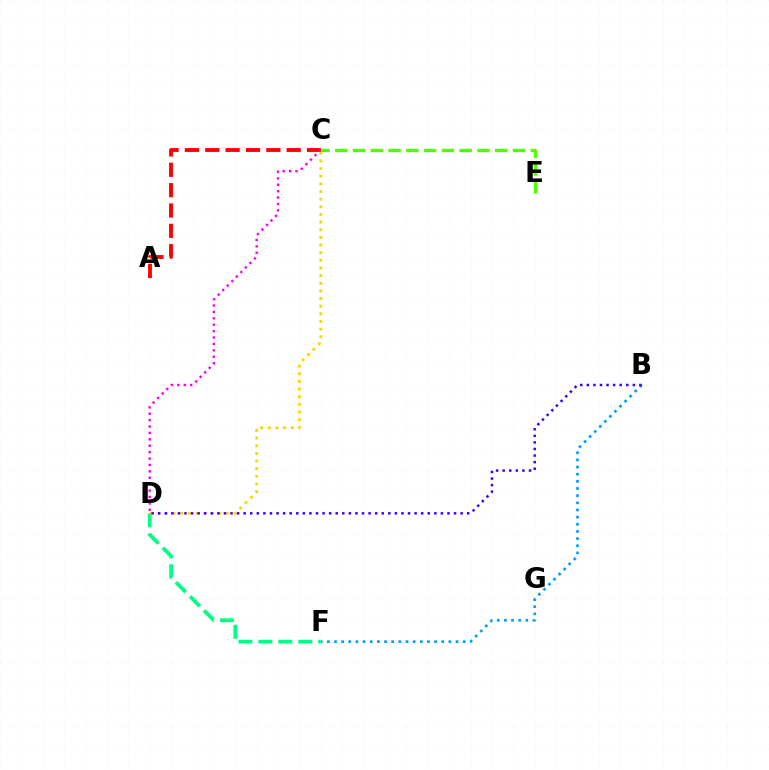{('B', 'F'): [{'color': '#009eff', 'line_style': 'dotted', 'thickness': 1.94}], ('D', 'F'): [{'color': '#00ff86', 'line_style': 'dashed', 'thickness': 2.71}], ('C', 'D'): [{'color': '#ffd500', 'line_style': 'dotted', 'thickness': 2.08}, {'color': '#ff00ed', 'line_style': 'dotted', 'thickness': 1.74}], ('A', 'C'): [{'color': '#ff0000', 'line_style': 'dashed', 'thickness': 2.76}], ('B', 'D'): [{'color': '#3700ff', 'line_style': 'dotted', 'thickness': 1.79}], ('C', 'E'): [{'color': '#4fff00', 'line_style': 'dashed', 'thickness': 2.41}]}